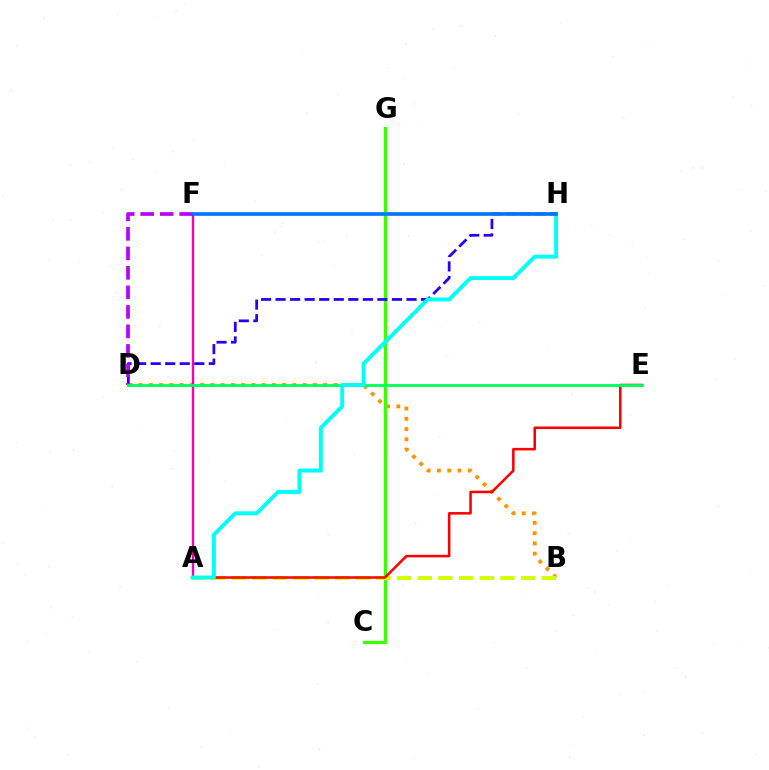{('B', 'D'): [{'color': '#ff9400', 'line_style': 'dotted', 'thickness': 2.79}], ('A', 'F'): [{'color': '#ff00ac', 'line_style': 'solid', 'thickness': 1.71}], ('C', 'G'): [{'color': '#3dff00', 'line_style': 'solid', 'thickness': 2.34}], ('A', 'B'): [{'color': '#d1ff00', 'line_style': 'dashed', 'thickness': 2.81}], ('D', 'H'): [{'color': '#2500ff', 'line_style': 'dashed', 'thickness': 1.98}], ('D', 'F'): [{'color': '#b900ff', 'line_style': 'dashed', 'thickness': 2.65}], ('A', 'E'): [{'color': '#ff0000', 'line_style': 'solid', 'thickness': 1.83}], ('D', 'E'): [{'color': '#00ff5c', 'line_style': 'solid', 'thickness': 2.03}], ('A', 'H'): [{'color': '#00fff6', 'line_style': 'solid', 'thickness': 2.83}], ('F', 'H'): [{'color': '#0074ff', 'line_style': 'solid', 'thickness': 2.62}]}